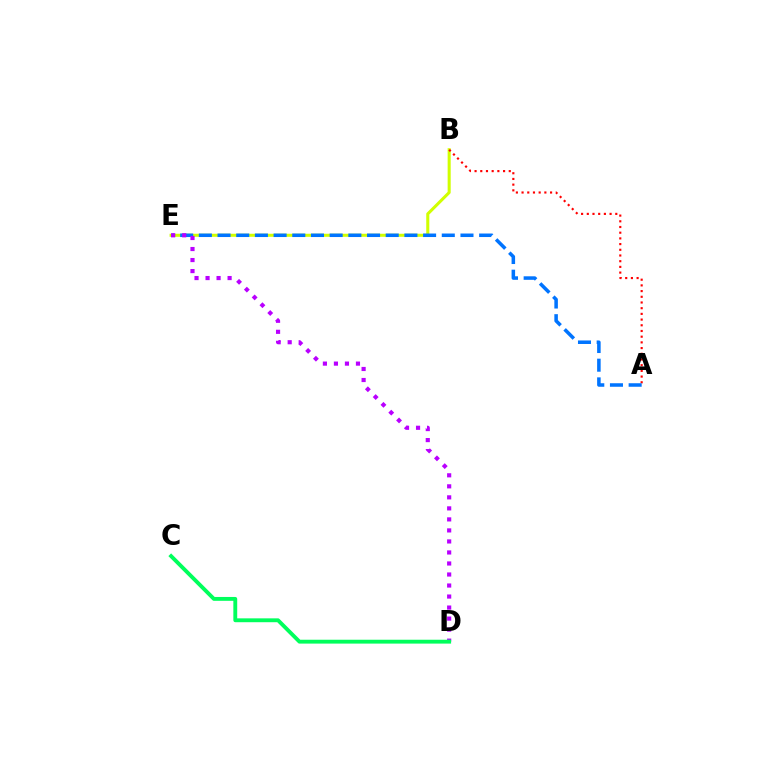{('B', 'E'): [{'color': '#d1ff00', 'line_style': 'solid', 'thickness': 2.2}], ('A', 'B'): [{'color': '#ff0000', 'line_style': 'dotted', 'thickness': 1.55}], ('A', 'E'): [{'color': '#0074ff', 'line_style': 'dashed', 'thickness': 2.54}], ('D', 'E'): [{'color': '#b900ff', 'line_style': 'dotted', 'thickness': 2.99}], ('C', 'D'): [{'color': '#00ff5c', 'line_style': 'solid', 'thickness': 2.78}]}